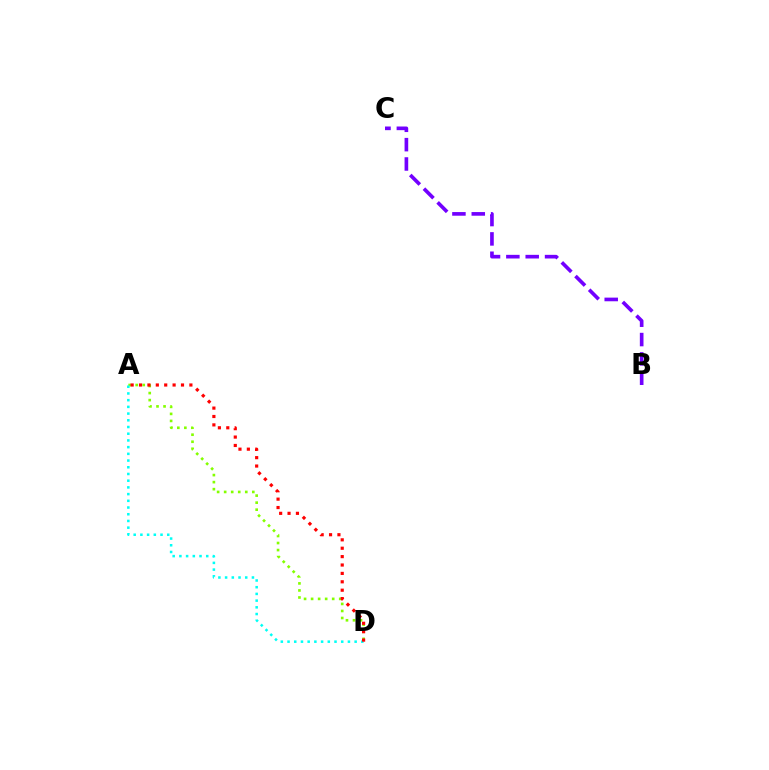{('B', 'C'): [{'color': '#7200ff', 'line_style': 'dashed', 'thickness': 2.63}], ('A', 'D'): [{'color': '#84ff00', 'line_style': 'dotted', 'thickness': 1.91}, {'color': '#00fff6', 'line_style': 'dotted', 'thickness': 1.82}, {'color': '#ff0000', 'line_style': 'dotted', 'thickness': 2.28}]}